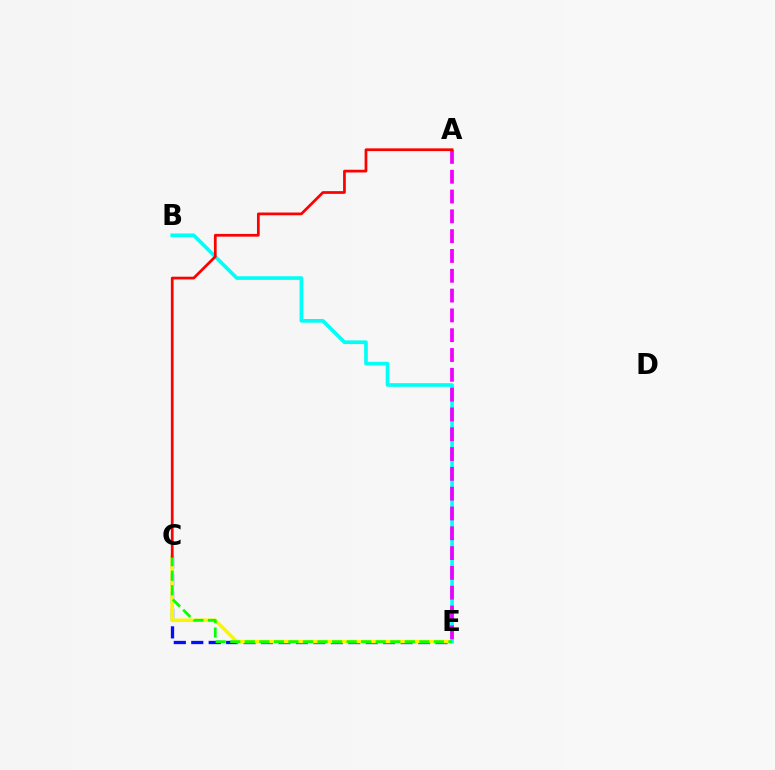{('C', 'E'): [{'color': '#0010ff', 'line_style': 'dashed', 'thickness': 2.37}, {'color': '#fcf500', 'line_style': 'solid', 'thickness': 2.57}, {'color': '#08ff00', 'line_style': 'dashed', 'thickness': 1.98}], ('B', 'E'): [{'color': '#00fff6', 'line_style': 'solid', 'thickness': 2.63}], ('A', 'E'): [{'color': '#ee00ff', 'line_style': 'dashed', 'thickness': 2.69}], ('A', 'C'): [{'color': '#ff0000', 'line_style': 'solid', 'thickness': 1.97}]}